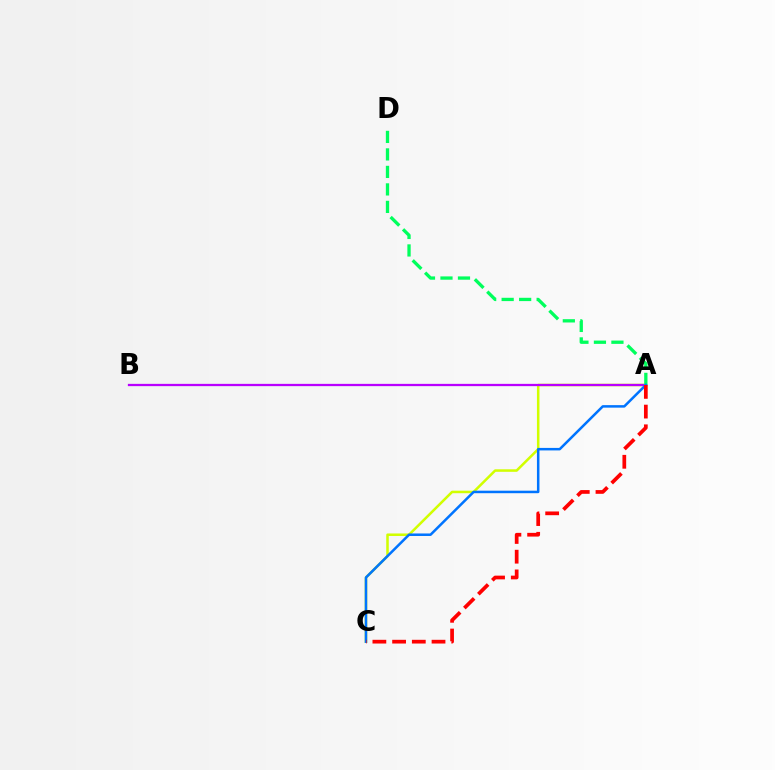{('A', 'C'): [{'color': '#d1ff00', 'line_style': 'solid', 'thickness': 1.82}, {'color': '#0074ff', 'line_style': 'solid', 'thickness': 1.81}, {'color': '#ff0000', 'line_style': 'dashed', 'thickness': 2.68}], ('A', 'B'): [{'color': '#b900ff', 'line_style': 'solid', 'thickness': 1.64}], ('A', 'D'): [{'color': '#00ff5c', 'line_style': 'dashed', 'thickness': 2.38}]}